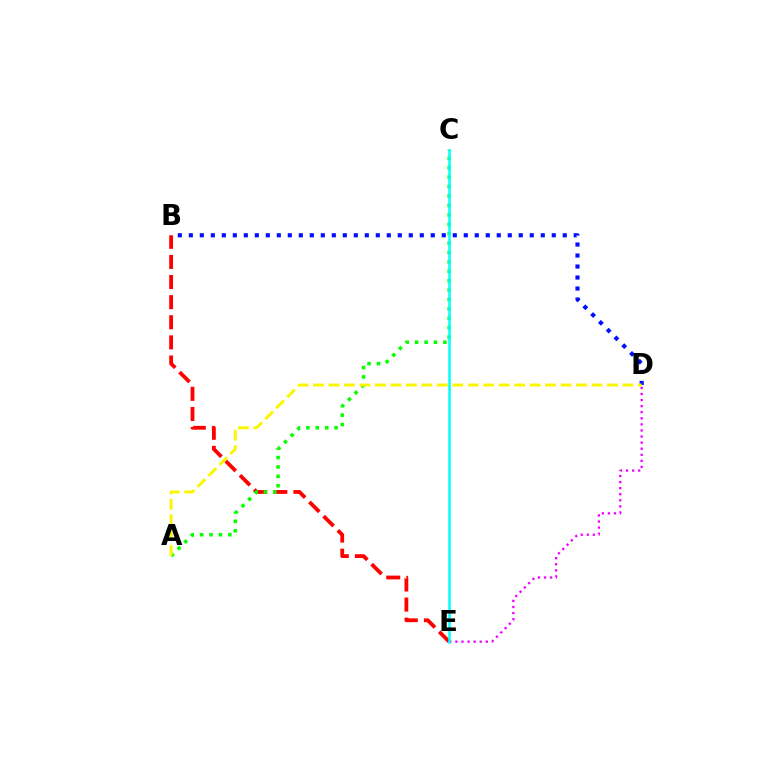{('D', 'E'): [{'color': '#ee00ff', 'line_style': 'dotted', 'thickness': 1.65}], ('B', 'E'): [{'color': '#ff0000', 'line_style': 'dashed', 'thickness': 2.73}], ('A', 'C'): [{'color': '#08ff00', 'line_style': 'dotted', 'thickness': 2.56}], ('B', 'D'): [{'color': '#0010ff', 'line_style': 'dotted', 'thickness': 2.99}], ('C', 'E'): [{'color': '#00fff6', 'line_style': 'solid', 'thickness': 1.8}], ('A', 'D'): [{'color': '#fcf500', 'line_style': 'dashed', 'thickness': 2.1}]}